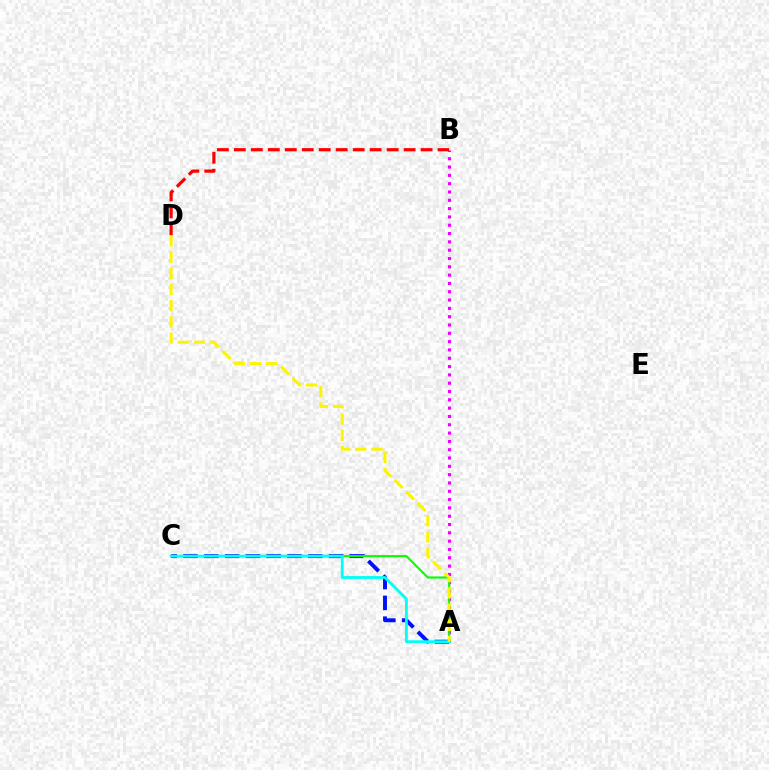{('A', 'C'): [{'color': '#0010ff', 'line_style': 'dashed', 'thickness': 2.82}, {'color': '#08ff00', 'line_style': 'solid', 'thickness': 1.52}, {'color': '#00fff6', 'line_style': 'solid', 'thickness': 2.03}], ('A', 'B'): [{'color': '#ee00ff', 'line_style': 'dotted', 'thickness': 2.26}], ('B', 'D'): [{'color': '#ff0000', 'line_style': 'dashed', 'thickness': 2.31}], ('A', 'D'): [{'color': '#fcf500', 'line_style': 'dashed', 'thickness': 2.2}]}